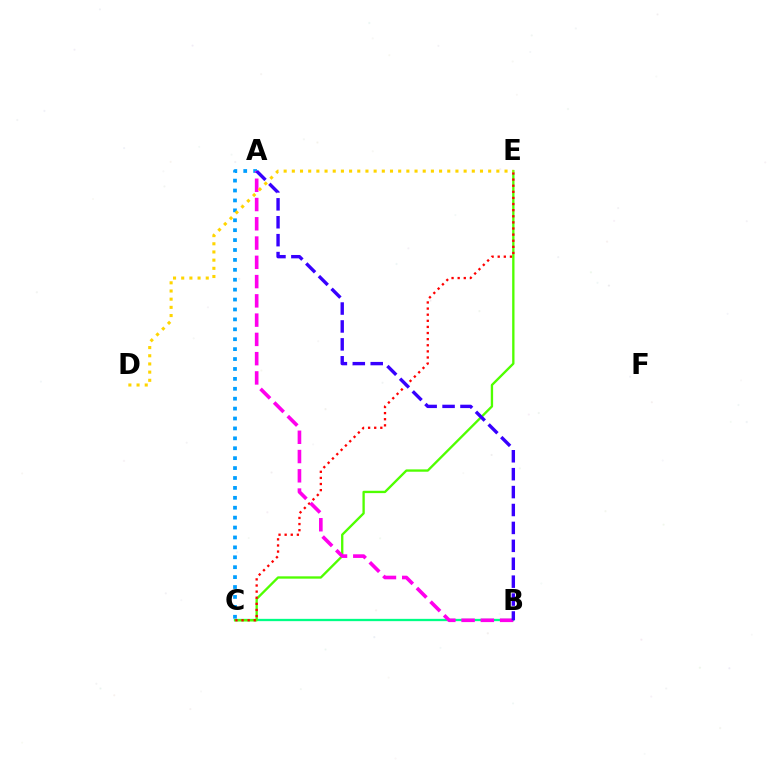{('B', 'C'): [{'color': '#00ff86', 'line_style': 'solid', 'thickness': 1.66}], ('A', 'C'): [{'color': '#009eff', 'line_style': 'dotted', 'thickness': 2.69}], ('C', 'E'): [{'color': '#4fff00', 'line_style': 'solid', 'thickness': 1.68}, {'color': '#ff0000', 'line_style': 'dotted', 'thickness': 1.66}], ('A', 'B'): [{'color': '#ff00ed', 'line_style': 'dashed', 'thickness': 2.62}, {'color': '#3700ff', 'line_style': 'dashed', 'thickness': 2.43}], ('D', 'E'): [{'color': '#ffd500', 'line_style': 'dotted', 'thickness': 2.22}]}